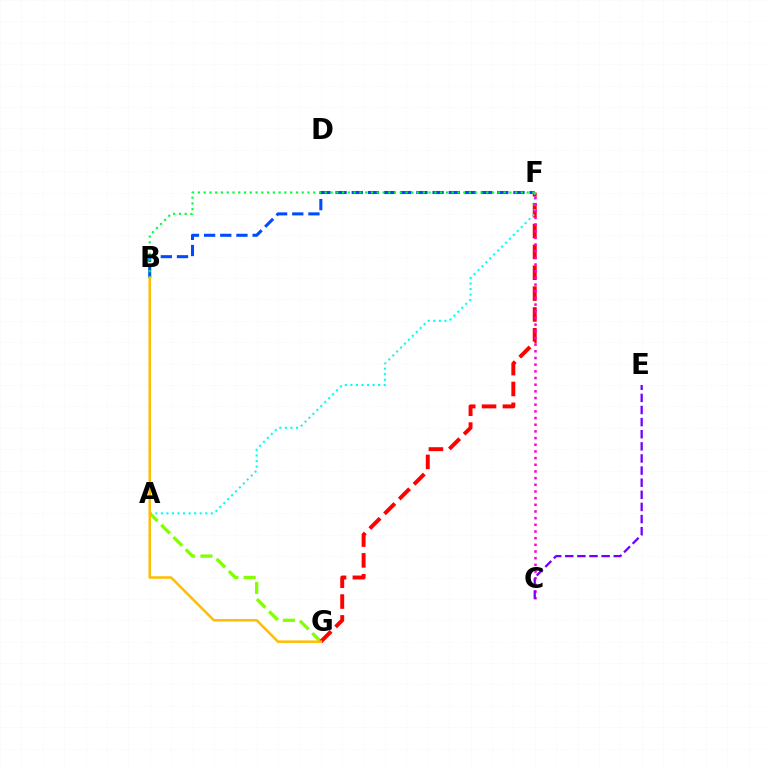{('A', 'G'): [{'color': '#84ff00', 'line_style': 'dashed', 'thickness': 2.36}], ('B', 'F'): [{'color': '#004bff', 'line_style': 'dashed', 'thickness': 2.2}, {'color': '#00ff39', 'line_style': 'dotted', 'thickness': 1.57}], ('F', 'G'): [{'color': '#ff0000', 'line_style': 'dashed', 'thickness': 2.83}], ('A', 'F'): [{'color': '#00fff6', 'line_style': 'dotted', 'thickness': 1.51}], ('C', 'F'): [{'color': '#ff00cf', 'line_style': 'dotted', 'thickness': 1.81}], ('B', 'G'): [{'color': '#ffbd00', 'line_style': 'solid', 'thickness': 1.8}], ('C', 'E'): [{'color': '#7200ff', 'line_style': 'dashed', 'thickness': 1.65}]}